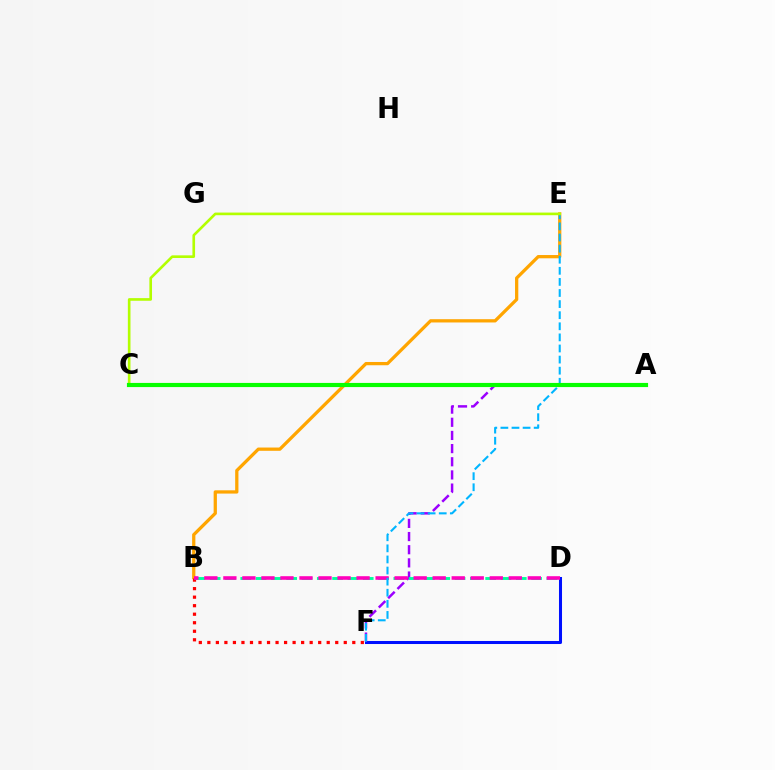{('D', 'F'): [{'color': '#0010ff', 'line_style': 'solid', 'thickness': 2.19}], ('B', 'E'): [{'color': '#ffa500', 'line_style': 'solid', 'thickness': 2.35}], ('B', 'F'): [{'color': '#ff0000', 'line_style': 'dotted', 'thickness': 2.32}], ('A', 'F'): [{'color': '#9b00ff', 'line_style': 'dashed', 'thickness': 1.79}], ('B', 'D'): [{'color': '#00ff9d', 'line_style': 'dashed', 'thickness': 2.08}, {'color': '#ff00bd', 'line_style': 'dashed', 'thickness': 2.58}], ('E', 'F'): [{'color': '#00b5ff', 'line_style': 'dashed', 'thickness': 1.51}], ('C', 'E'): [{'color': '#b3ff00', 'line_style': 'solid', 'thickness': 1.9}], ('A', 'C'): [{'color': '#08ff00', 'line_style': 'solid', 'thickness': 2.99}]}